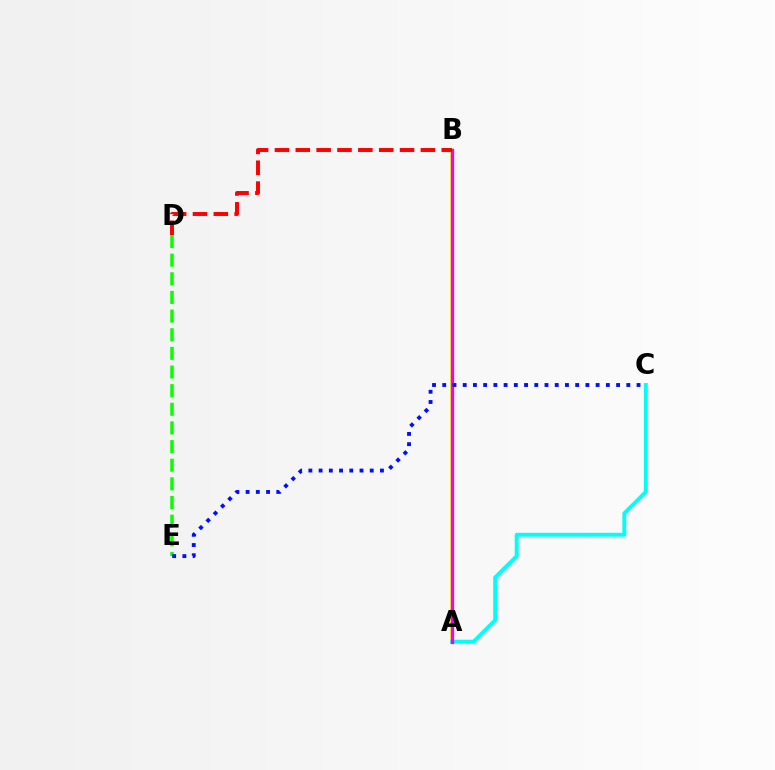{('A', 'B'): [{'color': '#fcf500', 'line_style': 'solid', 'thickness': 2.74}, {'color': '#ee00ff', 'line_style': 'solid', 'thickness': 2.39}], ('A', 'C'): [{'color': '#00fff6', 'line_style': 'solid', 'thickness': 2.8}], ('D', 'E'): [{'color': '#08ff00', 'line_style': 'dashed', 'thickness': 2.53}], ('C', 'E'): [{'color': '#0010ff', 'line_style': 'dotted', 'thickness': 2.78}], ('B', 'D'): [{'color': '#ff0000', 'line_style': 'dashed', 'thickness': 2.83}]}